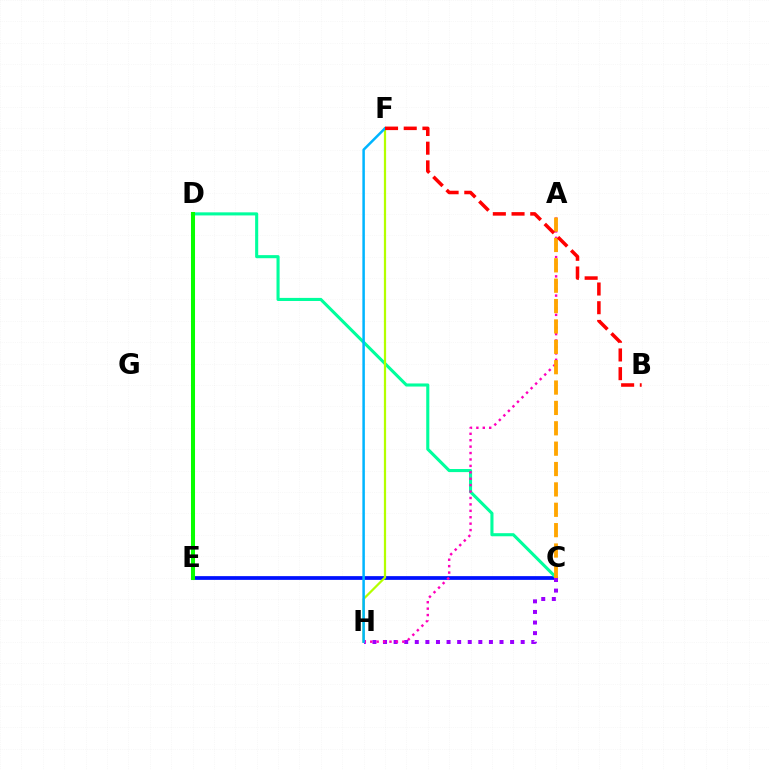{('C', 'E'): [{'color': '#0010ff', 'line_style': 'solid', 'thickness': 2.69}], ('C', 'D'): [{'color': '#00ff9d', 'line_style': 'solid', 'thickness': 2.22}], ('D', 'E'): [{'color': '#08ff00', 'line_style': 'solid', 'thickness': 2.92}], ('C', 'H'): [{'color': '#9b00ff', 'line_style': 'dotted', 'thickness': 2.88}], ('F', 'H'): [{'color': '#b3ff00', 'line_style': 'solid', 'thickness': 1.61}, {'color': '#00b5ff', 'line_style': 'solid', 'thickness': 1.8}], ('A', 'H'): [{'color': '#ff00bd', 'line_style': 'dotted', 'thickness': 1.74}], ('A', 'C'): [{'color': '#ffa500', 'line_style': 'dashed', 'thickness': 2.77}], ('B', 'F'): [{'color': '#ff0000', 'line_style': 'dashed', 'thickness': 2.54}]}